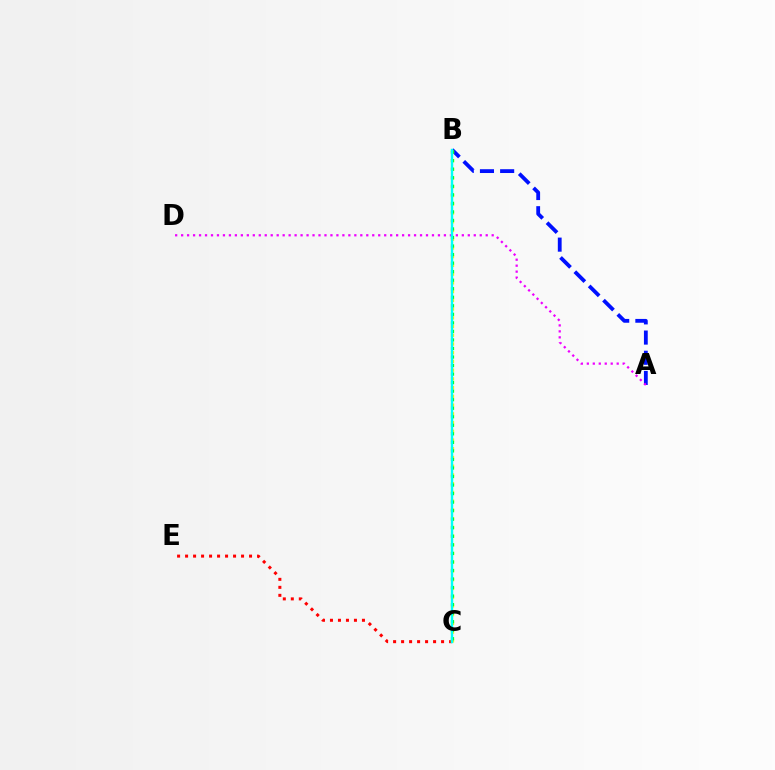{('A', 'B'): [{'color': '#0010ff', 'line_style': 'dashed', 'thickness': 2.74}], ('A', 'D'): [{'color': '#ee00ff', 'line_style': 'dotted', 'thickness': 1.62}], ('C', 'E'): [{'color': '#ff0000', 'line_style': 'dotted', 'thickness': 2.17}], ('B', 'C'): [{'color': '#fcf500', 'line_style': 'dotted', 'thickness': 2.37}, {'color': '#08ff00', 'line_style': 'dotted', 'thickness': 2.32}, {'color': '#00fff6', 'line_style': 'solid', 'thickness': 1.73}]}